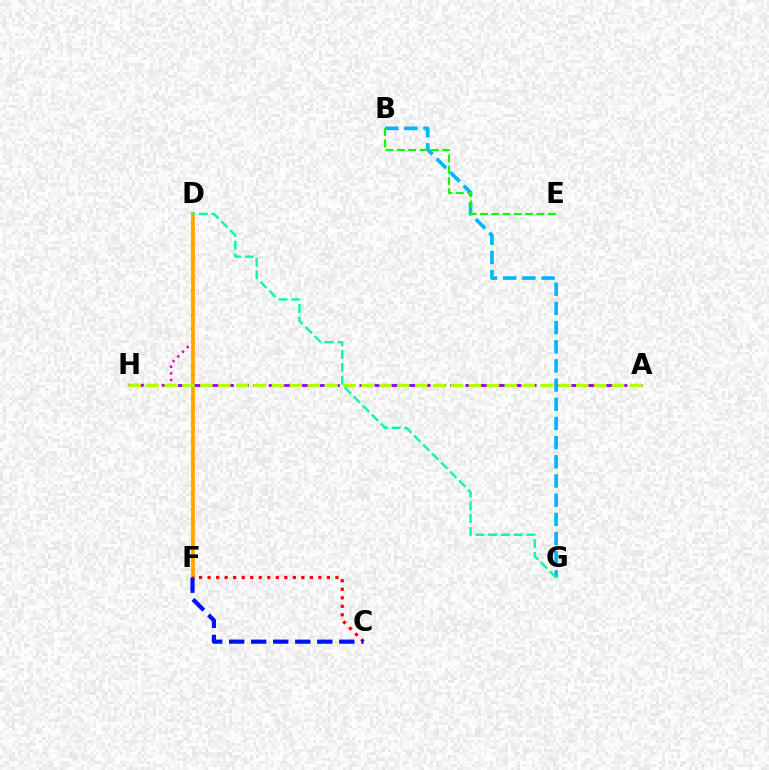{('D', 'H'): [{'color': '#ff00bd', 'line_style': 'dotted', 'thickness': 1.8}], ('D', 'F'): [{'color': '#ffa500', 'line_style': 'solid', 'thickness': 2.74}], ('A', 'H'): [{'color': '#9b00ff', 'line_style': 'dashed', 'thickness': 2.06}, {'color': '#b3ff00', 'line_style': 'dashed', 'thickness': 2.43}], ('B', 'G'): [{'color': '#00b5ff', 'line_style': 'dashed', 'thickness': 2.61}], ('B', 'E'): [{'color': '#08ff00', 'line_style': 'dashed', 'thickness': 1.54}], ('C', 'F'): [{'color': '#ff0000', 'line_style': 'dotted', 'thickness': 2.32}, {'color': '#0010ff', 'line_style': 'dashed', 'thickness': 2.99}], ('D', 'G'): [{'color': '#00ff9d', 'line_style': 'dashed', 'thickness': 1.73}]}